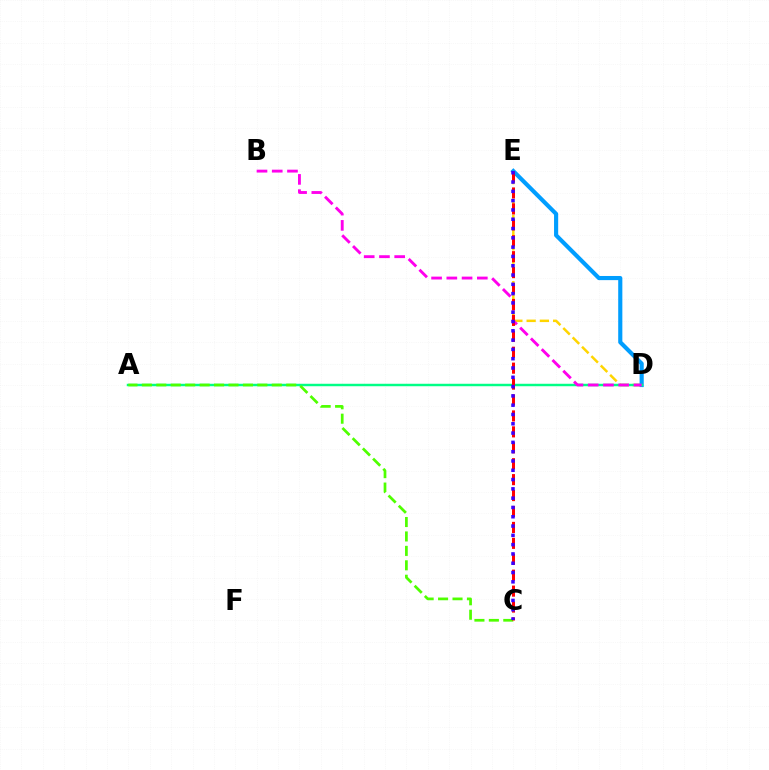{('D', 'E'): [{'color': '#ffd500', 'line_style': 'dashed', 'thickness': 1.8}, {'color': '#009eff', 'line_style': 'solid', 'thickness': 2.98}], ('A', 'D'): [{'color': '#00ff86', 'line_style': 'solid', 'thickness': 1.77}], ('A', 'C'): [{'color': '#4fff00', 'line_style': 'dashed', 'thickness': 1.96}], ('B', 'D'): [{'color': '#ff00ed', 'line_style': 'dashed', 'thickness': 2.07}], ('C', 'E'): [{'color': '#ff0000', 'line_style': 'dashed', 'thickness': 2.16}, {'color': '#3700ff', 'line_style': 'dotted', 'thickness': 2.53}]}